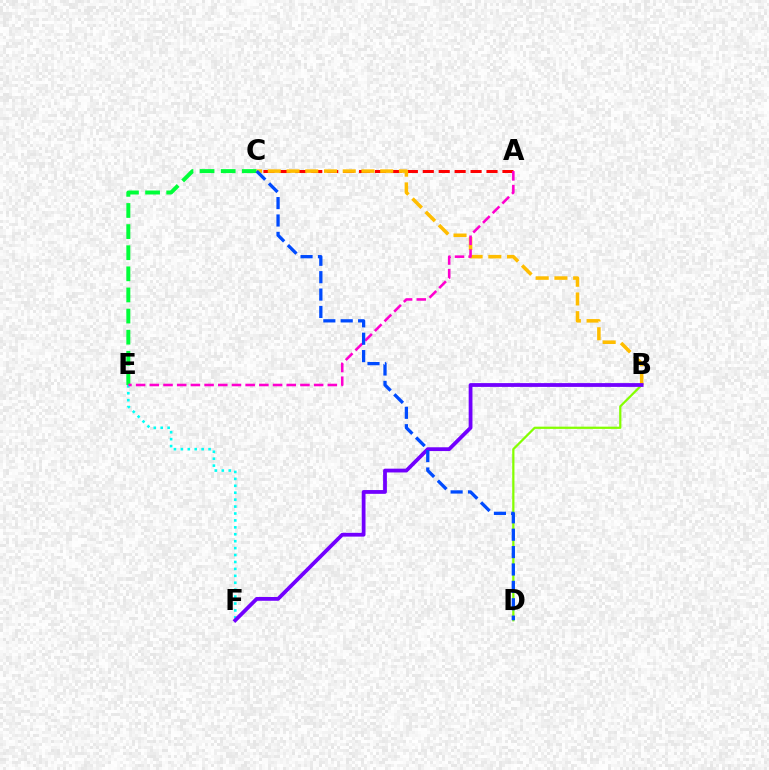{('A', 'C'): [{'color': '#ff0000', 'line_style': 'dashed', 'thickness': 2.16}], ('C', 'E'): [{'color': '#00ff39', 'line_style': 'dashed', 'thickness': 2.87}], ('E', 'F'): [{'color': '#00fff6', 'line_style': 'dotted', 'thickness': 1.88}], ('B', 'D'): [{'color': '#84ff00', 'line_style': 'solid', 'thickness': 1.61}], ('B', 'C'): [{'color': '#ffbd00', 'line_style': 'dashed', 'thickness': 2.55}], ('A', 'E'): [{'color': '#ff00cf', 'line_style': 'dashed', 'thickness': 1.86}], ('B', 'F'): [{'color': '#7200ff', 'line_style': 'solid', 'thickness': 2.72}], ('C', 'D'): [{'color': '#004bff', 'line_style': 'dashed', 'thickness': 2.36}]}